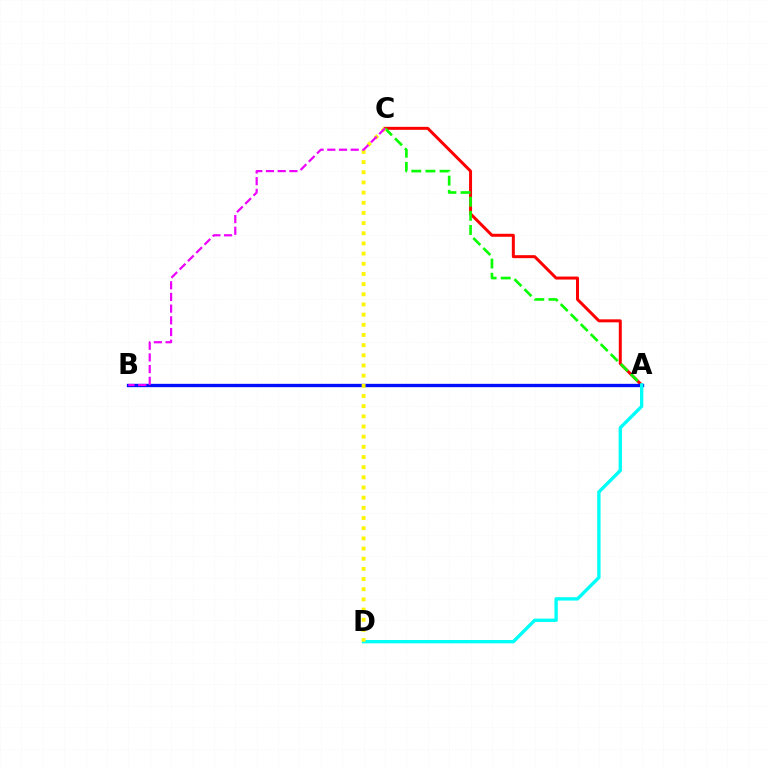{('A', 'C'): [{'color': '#ff0000', 'line_style': 'solid', 'thickness': 2.15}, {'color': '#08ff00', 'line_style': 'dashed', 'thickness': 1.92}], ('A', 'B'): [{'color': '#0010ff', 'line_style': 'solid', 'thickness': 2.4}], ('A', 'D'): [{'color': '#00fff6', 'line_style': 'solid', 'thickness': 2.42}], ('C', 'D'): [{'color': '#fcf500', 'line_style': 'dotted', 'thickness': 2.76}], ('B', 'C'): [{'color': '#ee00ff', 'line_style': 'dashed', 'thickness': 1.59}]}